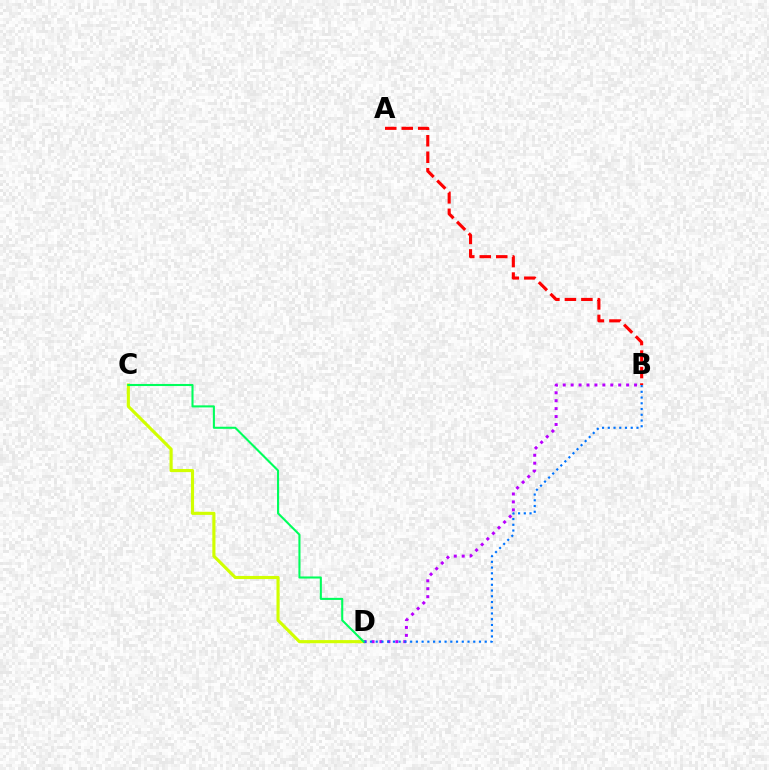{('C', 'D'): [{'color': '#d1ff00', 'line_style': 'solid', 'thickness': 2.26}, {'color': '#00ff5c', 'line_style': 'solid', 'thickness': 1.5}], ('B', 'D'): [{'color': '#b900ff', 'line_style': 'dotted', 'thickness': 2.15}, {'color': '#0074ff', 'line_style': 'dotted', 'thickness': 1.56}], ('A', 'B'): [{'color': '#ff0000', 'line_style': 'dashed', 'thickness': 2.24}]}